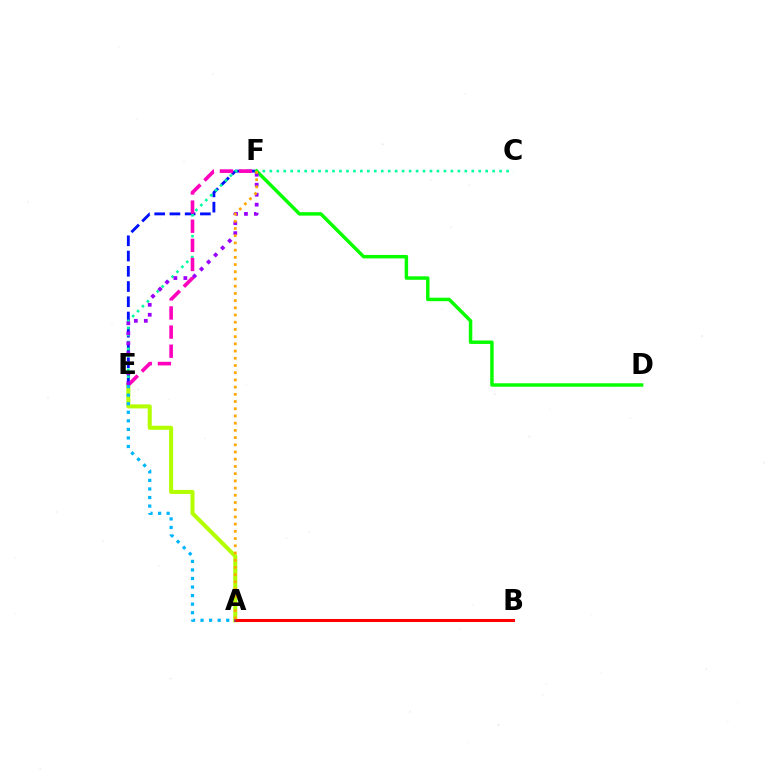{('E', 'F'): [{'color': '#0010ff', 'line_style': 'dashed', 'thickness': 2.07}, {'color': '#ff00bd', 'line_style': 'dashed', 'thickness': 2.6}, {'color': '#9b00ff', 'line_style': 'dotted', 'thickness': 2.71}], ('C', 'E'): [{'color': '#00ff9d', 'line_style': 'dotted', 'thickness': 1.89}], ('A', 'E'): [{'color': '#b3ff00', 'line_style': 'solid', 'thickness': 2.92}, {'color': '#00b5ff', 'line_style': 'dotted', 'thickness': 2.32}], ('D', 'F'): [{'color': '#08ff00', 'line_style': 'solid', 'thickness': 2.49}], ('A', 'B'): [{'color': '#ff0000', 'line_style': 'solid', 'thickness': 2.18}], ('A', 'F'): [{'color': '#ffa500', 'line_style': 'dotted', 'thickness': 1.96}]}